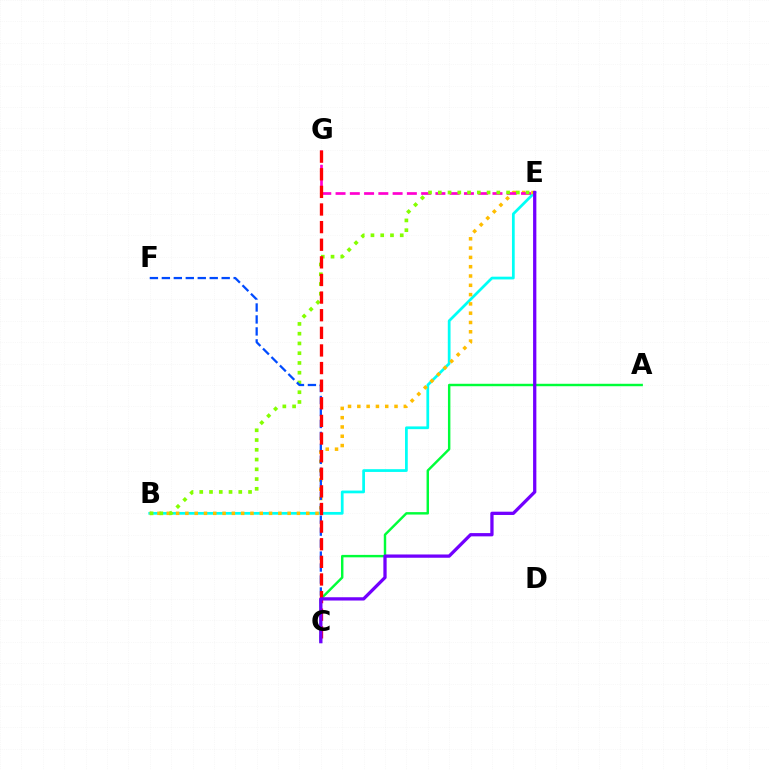{('B', 'E'): [{'color': '#00fff6', 'line_style': 'solid', 'thickness': 1.98}, {'color': '#ffbd00', 'line_style': 'dotted', 'thickness': 2.53}, {'color': '#84ff00', 'line_style': 'dotted', 'thickness': 2.65}], ('A', 'C'): [{'color': '#00ff39', 'line_style': 'solid', 'thickness': 1.75}], ('E', 'G'): [{'color': '#ff00cf', 'line_style': 'dashed', 'thickness': 1.94}], ('C', 'F'): [{'color': '#004bff', 'line_style': 'dashed', 'thickness': 1.63}], ('C', 'G'): [{'color': '#ff0000', 'line_style': 'dashed', 'thickness': 2.39}], ('C', 'E'): [{'color': '#7200ff', 'line_style': 'solid', 'thickness': 2.36}]}